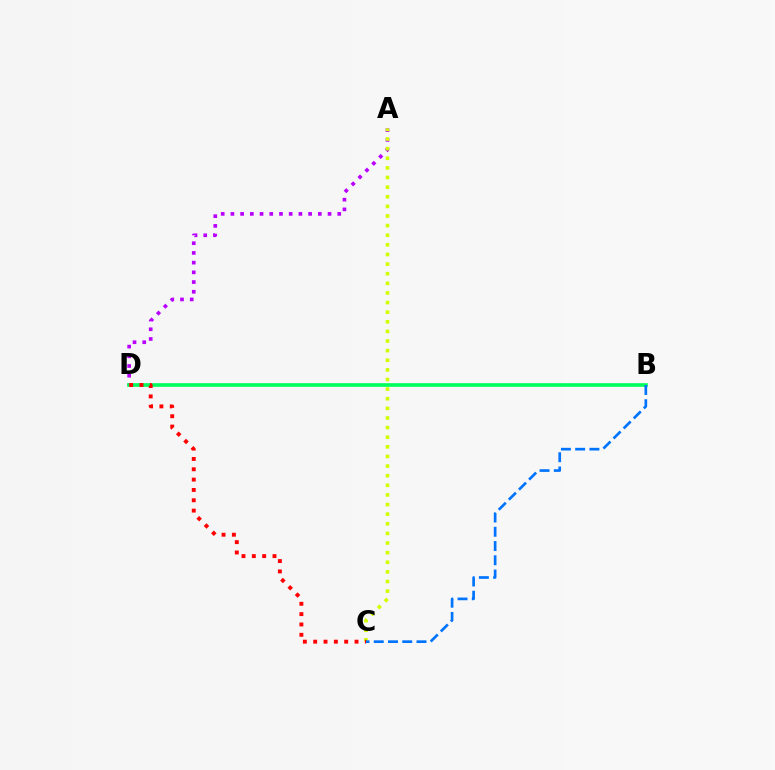{('A', 'D'): [{'color': '#b900ff', 'line_style': 'dotted', 'thickness': 2.64}], ('B', 'D'): [{'color': '#00ff5c', 'line_style': 'solid', 'thickness': 2.63}], ('A', 'C'): [{'color': '#d1ff00', 'line_style': 'dotted', 'thickness': 2.61}], ('B', 'C'): [{'color': '#0074ff', 'line_style': 'dashed', 'thickness': 1.94}], ('C', 'D'): [{'color': '#ff0000', 'line_style': 'dotted', 'thickness': 2.81}]}